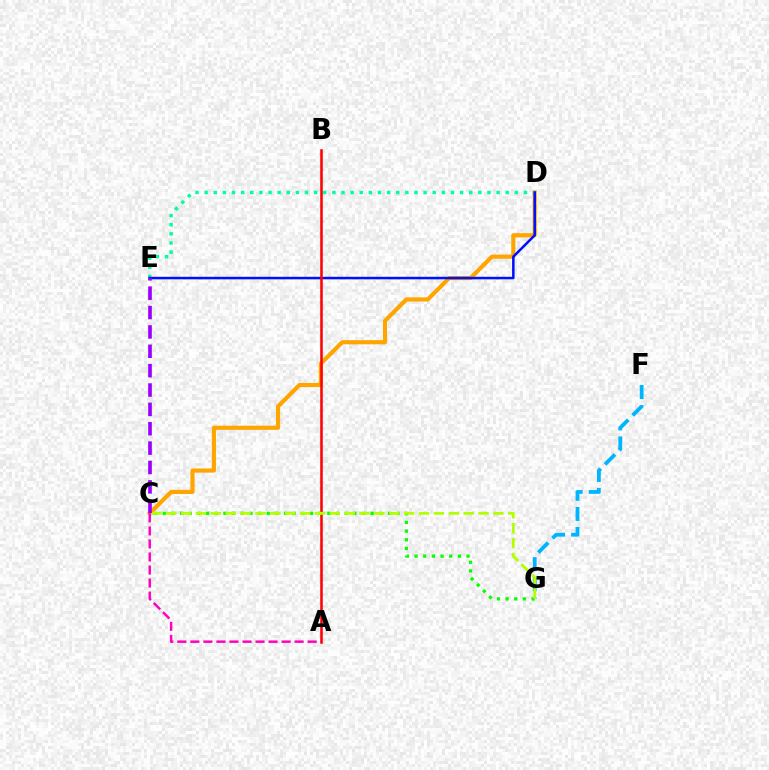{('C', 'D'): [{'color': '#ffa500', 'line_style': 'solid', 'thickness': 2.99}], ('F', 'G'): [{'color': '#00b5ff', 'line_style': 'dashed', 'thickness': 2.73}], ('D', 'E'): [{'color': '#00ff9d', 'line_style': 'dotted', 'thickness': 2.48}, {'color': '#0010ff', 'line_style': 'solid', 'thickness': 1.82}], ('A', 'B'): [{'color': '#ff0000', 'line_style': 'solid', 'thickness': 1.83}], ('C', 'G'): [{'color': '#08ff00', 'line_style': 'dotted', 'thickness': 2.35}, {'color': '#b3ff00', 'line_style': 'dashed', 'thickness': 2.02}], ('A', 'C'): [{'color': '#ff00bd', 'line_style': 'dashed', 'thickness': 1.77}], ('C', 'E'): [{'color': '#9b00ff', 'line_style': 'dashed', 'thickness': 2.63}]}